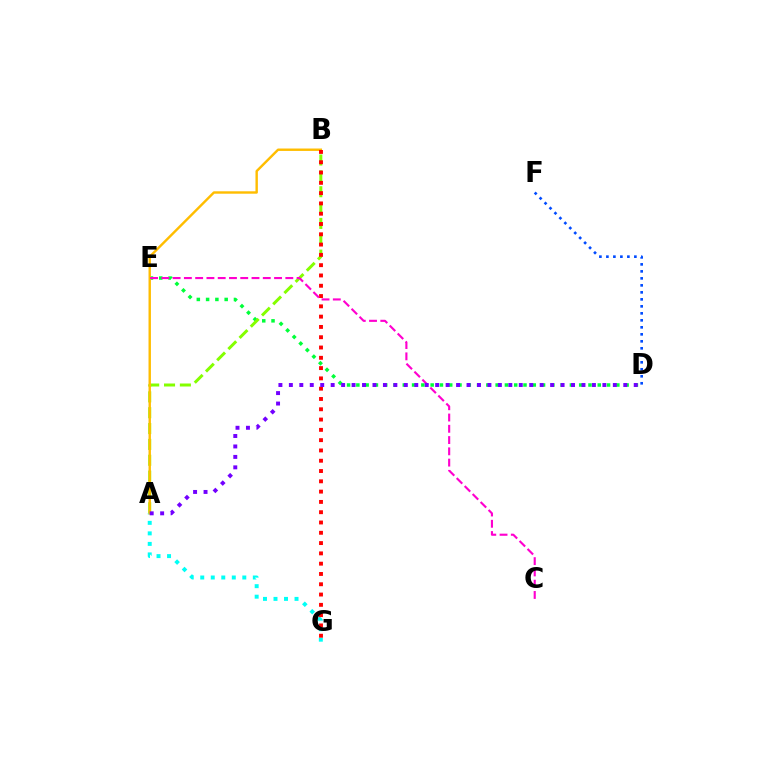{('D', 'E'): [{'color': '#00ff39', 'line_style': 'dotted', 'thickness': 2.52}], ('A', 'B'): [{'color': '#84ff00', 'line_style': 'dashed', 'thickness': 2.15}, {'color': '#ffbd00', 'line_style': 'solid', 'thickness': 1.74}], ('D', 'F'): [{'color': '#004bff', 'line_style': 'dotted', 'thickness': 1.9}], ('A', 'G'): [{'color': '#00fff6', 'line_style': 'dotted', 'thickness': 2.86}], ('B', 'G'): [{'color': '#ff0000', 'line_style': 'dotted', 'thickness': 2.8}], ('C', 'E'): [{'color': '#ff00cf', 'line_style': 'dashed', 'thickness': 1.53}], ('A', 'D'): [{'color': '#7200ff', 'line_style': 'dotted', 'thickness': 2.84}]}